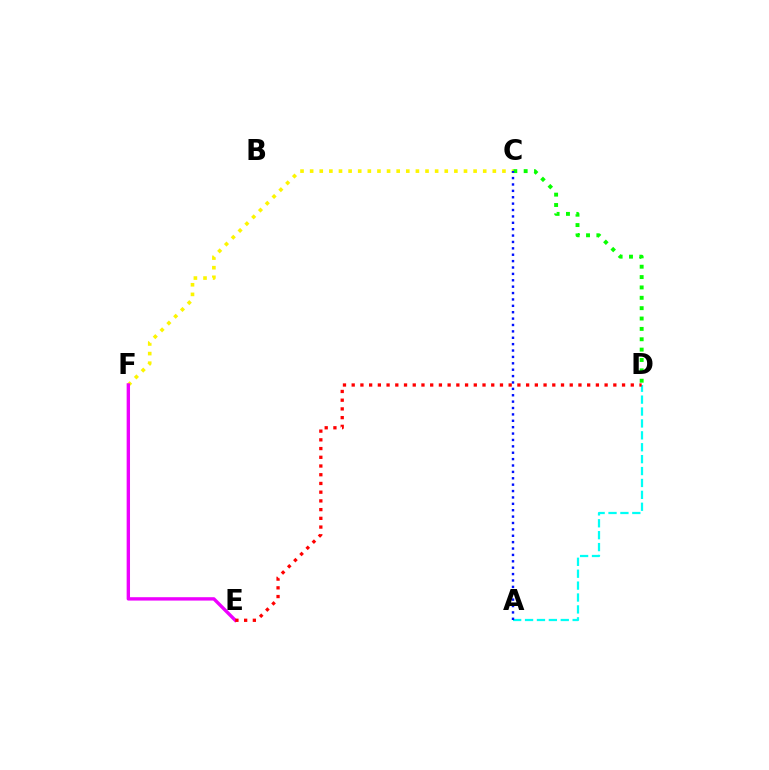{('A', 'D'): [{'color': '#00fff6', 'line_style': 'dashed', 'thickness': 1.62}], ('C', 'F'): [{'color': '#fcf500', 'line_style': 'dotted', 'thickness': 2.61}], ('C', 'D'): [{'color': '#08ff00', 'line_style': 'dotted', 'thickness': 2.82}], ('E', 'F'): [{'color': '#ee00ff', 'line_style': 'solid', 'thickness': 2.42}], ('A', 'C'): [{'color': '#0010ff', 'line_style': 'dotted', 'thickness': 1.74}], ('D', 'E'): [{'color': '#ff0000', 'line_style': 'dotted', 'thickness': 2.37}]}